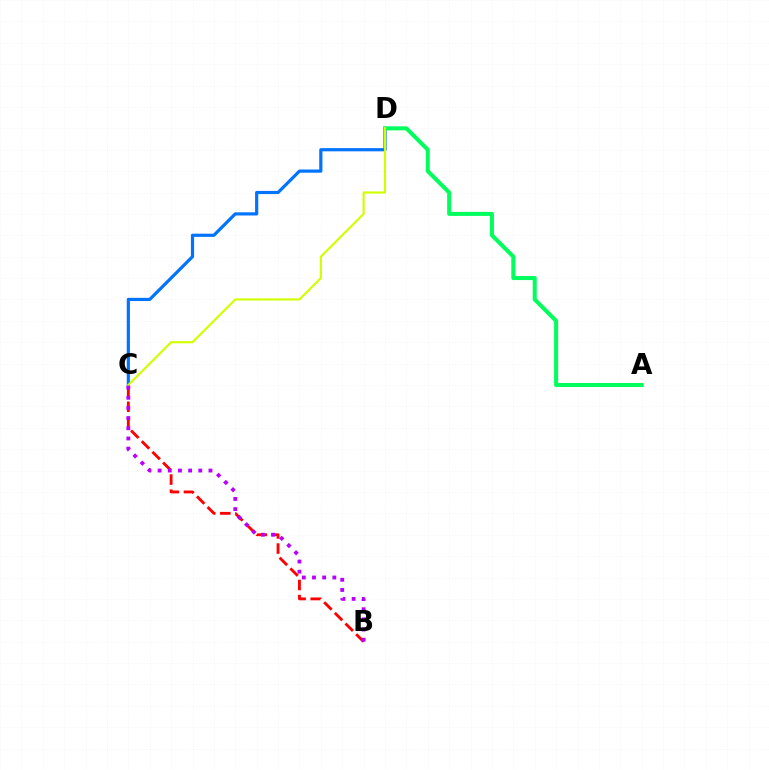{('B', 'C'): [{'color': '#ff0000', 'line_style': 'dashed', 'thickness': 2.05}, {'color': '#b900ff', 'line_style': 'dotted', 'thickness': 2.76}], ('C', 'D'): [{'color': '#0074ff', 'line_style': 'solid', 'thickness': 2.3}, {'color': '#d1ff00', 'line_style': 'solid', 'thickness': 1.55}], ('A', 'D'): [{'color': '#00ff5c', 'line_style': 'solid', 'thickness': 2.9}]}